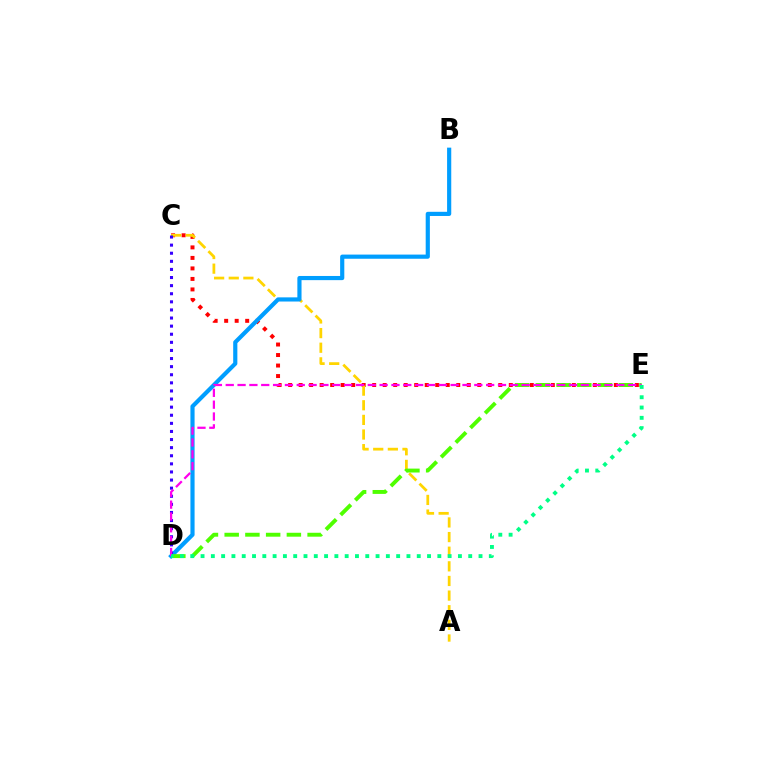{('C', 'E'): [{'color': '#ff0000', 'line_style': 'dotted', 'thickness': 2.86}], ('A', 'C'): [{'color': '#ffd500', 'line_style': 'dashed', 'thickness': 1.99}], ('B', 'D'): [{'color': '#009eff', 'line_style': 'solid', 'thickness': 3.0}], ('D', 'E'): [{'color': '#4fff00', 'line_style': 'dashed', 'thickness': 2.82}, {'color': '#ff00ed', 'line_style': 'dashed', 'thickness': 1.61}, {'color': '#00ff86', 'line_style': 'dotted', 'thickness': 2.8}], ('C', 'D'): [{'color': '#3700ff', 'line_style': 'dotted', 'thickness': 2.2}]}